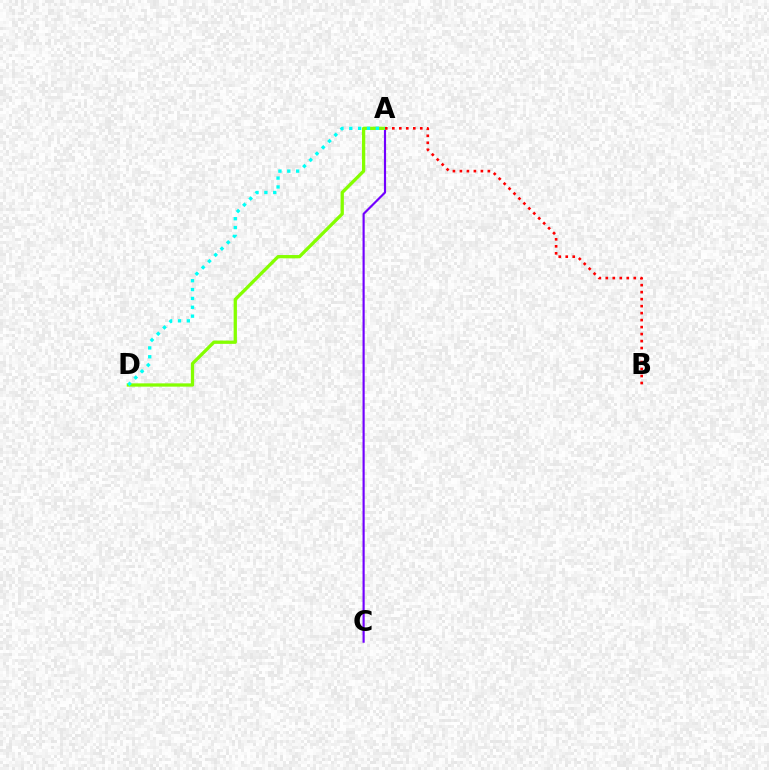{('A', 'C'): [{'color': '#7200ff', 'line_style': 'solid', 'thickness': 1.55}], ('A', 'D'): [{'color': '#84ff00', 'line_style': 'solid', 'thickness': 2.36}, {'color': '#00fff6', 'line_style': 'dotted', 'thickness': 2.41}], ('A', 'B'): [{'color': '#ff0000', 'line_style': 'dotted', 'thickness': 1.9}]}